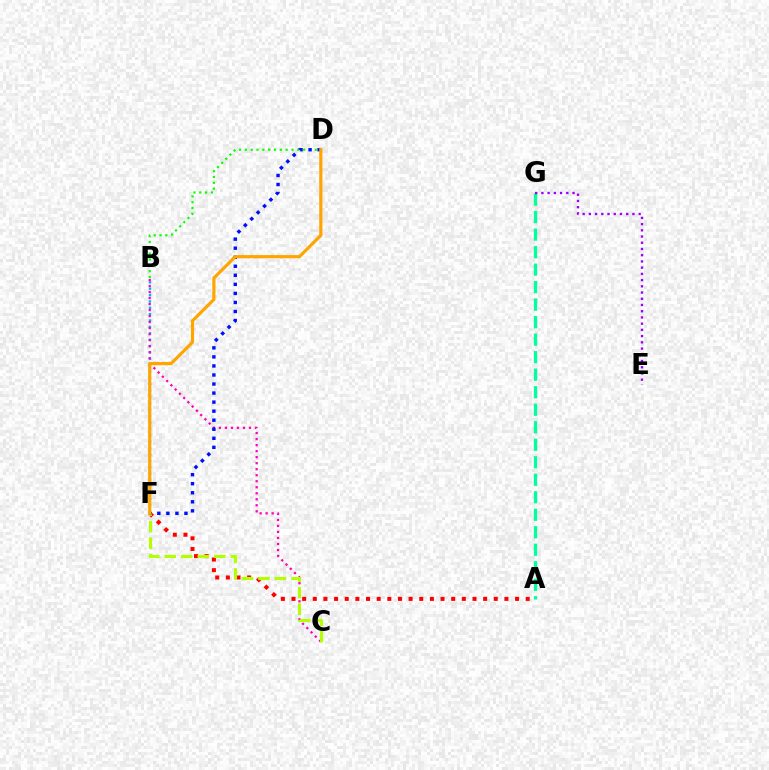{('B', 'F'): [{'color': '#00b5ff', 'line_style': 'dotted', 'thickness': 1.73}], ('A', 'G'): [{'color': '#00ff9d', 'line_style': 'dashed', 'thickness': 2.38}], ('A', 'F'): [{'color': '#ff0000', 'line_style': 'dotted', 'thickness': 2.89}], ('B', 'D'): [{'color': '#08ff00', 'line_style': 'dotted', 'thickness': 1.58}], ('B', 'C'): [{'color': '#ff00bd', 'line_style': 'dotted', 'thickness': 1.63}], ('C', 'F'): [{'color': '#b3ff00', 'line_style': 'dashed', 'thickness': 2.25}], ('D', 'F'): [{'color': '#0010ff', 'line_style': 'dotted', 'thickness': 2.46}, {'color': '#ffa500', 'line_style': 'solid', 'thickness': 2.28}], ('E', 'G'): [{'color': '#9b00ff', 'line_style': 'dotted', 'thickness': 1.69}]}